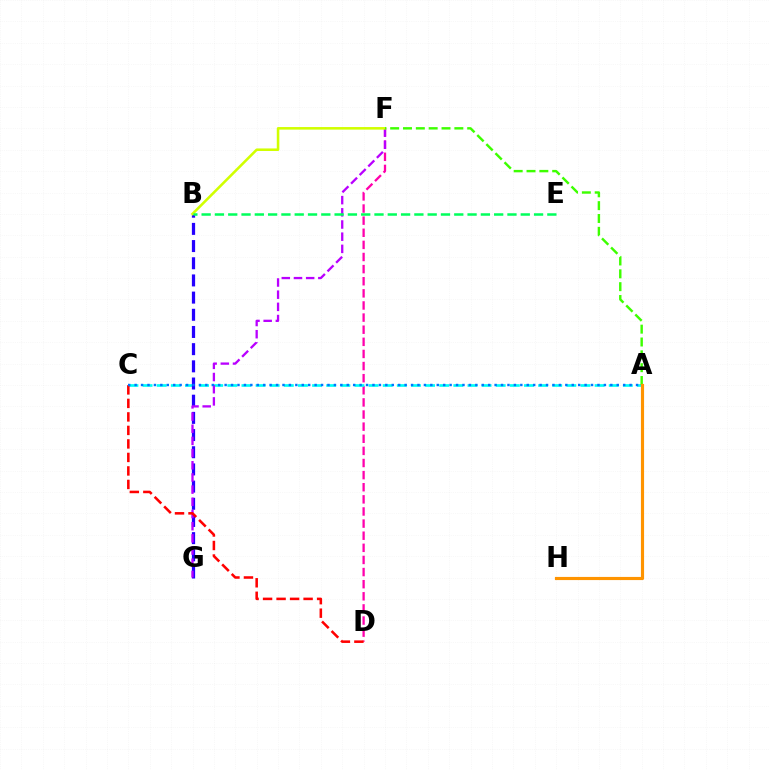{('D', 'F'): [{'color': '#ff00ac', 'line_style': 'dashed', 'thickness': 1.65}], ('A', 'C'): [{'color': '#00fff6', 'line_style': 'dashed', 'thickness': 1.92}, {'color': '#0074ff', 'line_style': 'dotted', 'thickness': 1.75}], ('B', 'G'): [{'color': '#2500ff', 'line_style': 'dashed', 'thickness': 2.33}], ('F', 'G'): [{'color': '#b900ff', 'line_style': 'dashed', 'thickness': 1.65}], ('B', 'F'): [{'color': '#d1ff00', 'line_style': 'solid', 'thickness': 1.85}], ('A', 'F'): [{'color': '#3dff00', 'line_style': 'dashed', 'thickness': 1.74}], ('B', 'E'): [{'color': '#00ff5c', 'line_style': 'dashed', 'thickness': 1.81}], ('C', 'D'): [{'color': '#ff0000', 'line_style': 'dashed', 'thickness': 1.83}], ('A', 'H'): [{'color': '#ff9400', 'line_style': 'solid', 'thickness': 2.27}]}